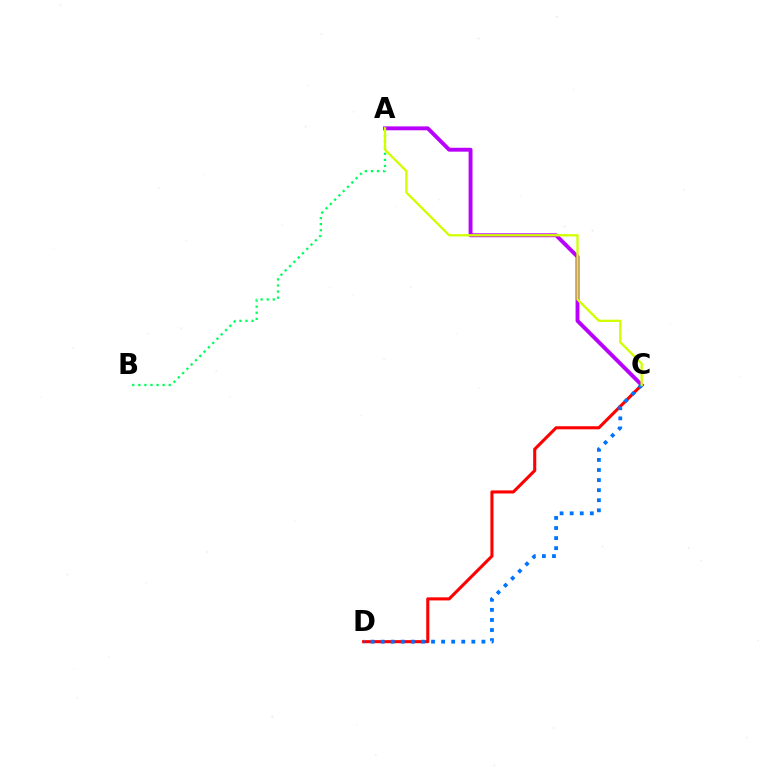{('C', 'D'): [{'color': '#ff0000', 'line_style': 'solid', 'thickness': 2.22}, {'color': '#0074ff', 'line_style': 'dotted', 'thickness': 2.74}], ('A', 'B'): [{'color': '#00ff5c', 'line_style': 'dotted', 'thickness': 1.65}], ('A', 'C'): [{'color': '#b900ff', 'line_style': 'solid', 'thickness': 2.8}, {'color': '#d1ff00', 'line_style': 'solid', 'thickness': 1.67}]}